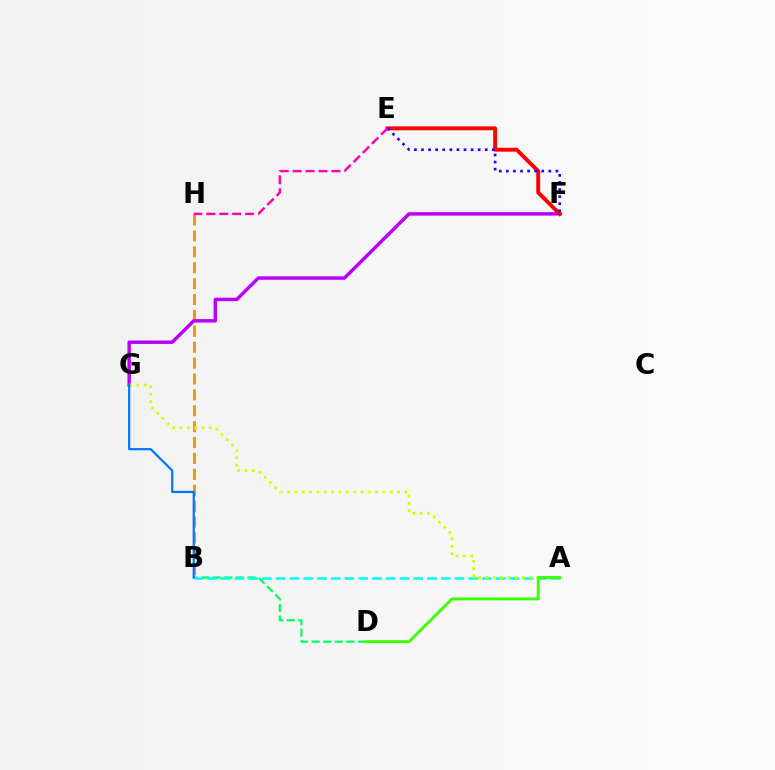{('B', 'H'): [{'color': '#ff9400', 'line_style': 'dashed', 'thickness': 2.16}], ('B', 'D'): [{'color': '#00ff5c', 'line_style': 'dashed', 'thickness': 1.57}], ('A', 'B'): [{'color': '#00fff6', 'line_style': 'dashed', 'thickness': 1.87}], ('F', 'G'): [{'color': '#b900ff', 'line_style': 'solid', 'thickness': 2.48}], ('E', 'F'): [{'color': '#ff0000', 'line_style': 'solid', 'thickness': 2.81}, {'color': '#2500ff', 'line_style': 'dotted', 'thickness': 1.92}], ('A', 'G'): [{'color': '#d1ff00', 'line_style': 'dotted', 'thickness': 1.99}], ('B', 'G'): [{'color': '#0074ff', 'line_style': 'solid', 'thickness': 1.58}], ('A', 'D'): [{'color': '#3dff00', 'line_style': 'solid', 'thickness': 2.08}], ('E', 'H'): [{'color': '#ff00ac', 'line_style': 'dashed', 'thickness': 1.76}]}